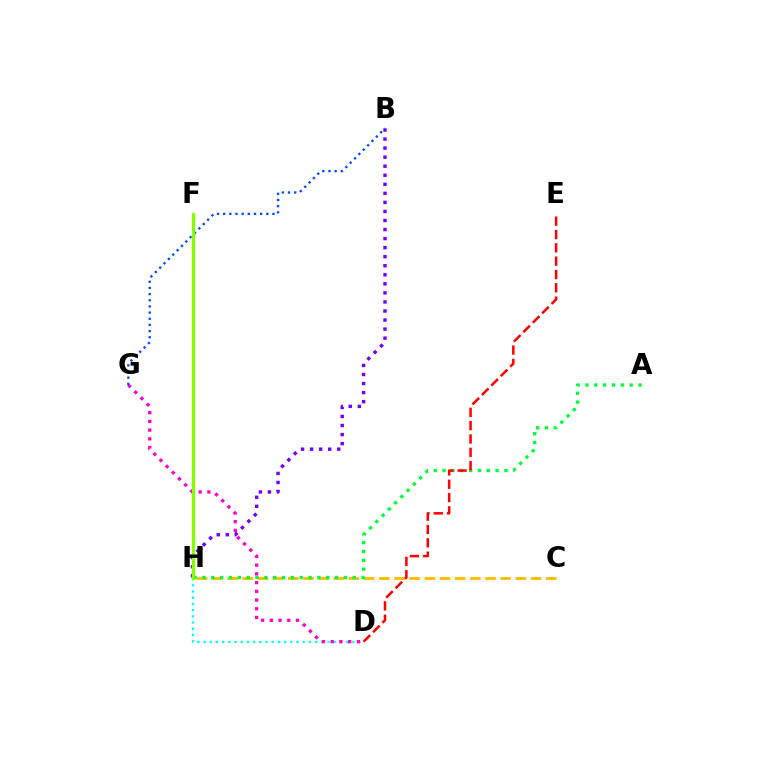{('C', 'H'): [{'color': '#ffbd00', 'line_style': 'dashed', 'thickness': 2.06}], ('D', 'H'): [{'color': '#00fff6', 'line_style': 'dotted', 'thickness': 1.68}], ('B', 'H'): [{'color': '#7200ff', 'line_style': 'dotted', 'thickness': 2.46}], ('A', 'H'): [{'color': '#00ff39', 'line_style': 'dotted', 'thickness': 2.4}], ('D', 'G'): [{'color': '#ff00cf', 'line_style': 'dotted', 'thickness': 2.37}], ('B', 'G'): [{'color': '#004bff', 'line_style': 'dotted', 'thickness': 1.67}], ('F', 'H'): [{'color': '#84ff00', 'line_style': 'solid', 'thickness': 2.33}], ('D', 'E'): [{'color': '#ff0000', 'line_style': 'dashed', 'thickness': 1.81}]}